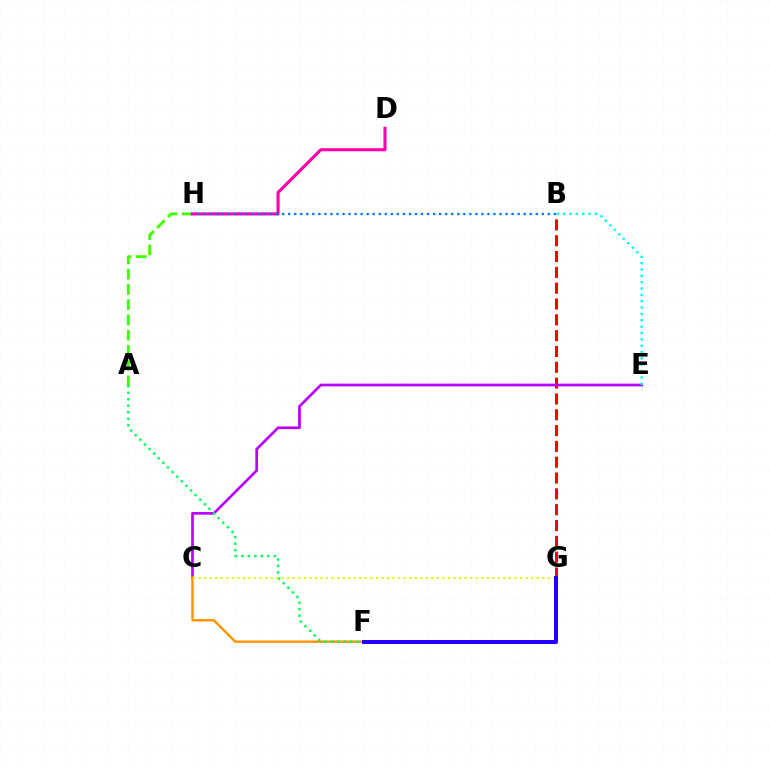{('B', 'G'): [{'color': '#ff0000', 'line_style': 'dashed', 'thickness': 2.15}], ('C', 'E'): [{'color': '#b900ff', 'line_style': 'solid', 'thickness': 1.94}], ('C', 'F'): [{'color': '#ff9400', 'line_style': 'solid', 'thickness': 1.75}], ('A', 'H'): [{'color': '#3dff00', 'line_style': 'dashed', 'thickness': 2.07}], ('A', 'F'): [{'color': '#00ff5c', 'line_style': 'dotted', 'thickness': 1.77}], ('D', 'H'): [{'color': '#ff00ac', 'line_style': 'solid', 'thickness': 2.22}], ('B', 'E'): [{'color': '#00fff6', 'line_style': 'dotted', 'thickness': 1.73}], ('C', 'G'): [{'color': '#d1ff00', 'line_style': 'dotted', 'thickness': 1.51}], ('B', 'H'): [{'color': '#0074ff', 'line_style': 'dotted', 'thickness': 1.64}], ('F', 'G'): [{'color': '#2500ff', 'line_style': 'solid', 'thickness': 2.9}]}